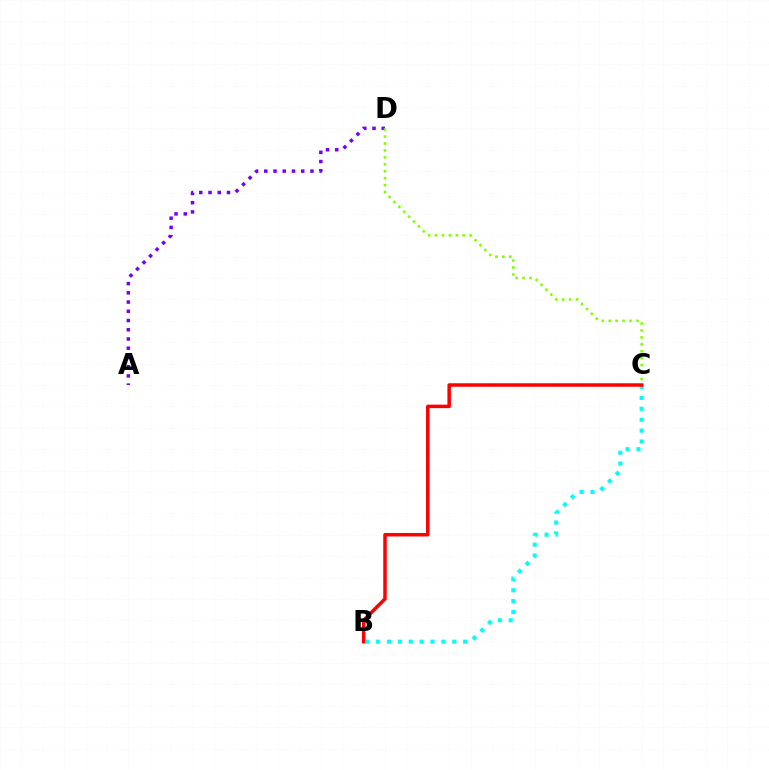{('B', 'C'): [{'color': '#00fff6', 'line_style': 'dotted', 'thickness': 2.96}, {'color': '#ff0000', 'line_style': 'solid', 'thickness': 2.52}], ('A', 'D'): [{'color': '#7200ff', 'line_style': 'dotted', 'thickness': 2.51}], ('C', 'D'): [{'color': '#84ff00', 'line_style': 'dotted', 'thickness': 1.88}]}